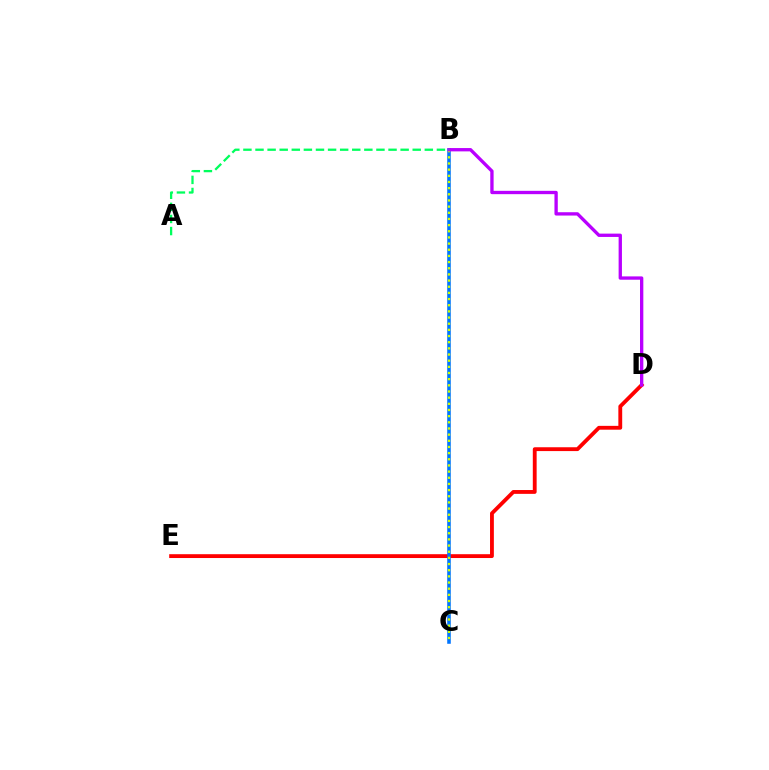{('D', 'E'): [{'color': '#ff0000', 'line_style': 'solid', 'thickness': 2.76}], ('B', 'C'): [{'color': '#0074ff', 'line_style': 'solid', 'thickness': 2.56}, {'color': '#d1ff00', 'line_style': 'dotted', 'thickness': 1.67}], ('B', 'D'): [{'color': '#b900ff', 'line_style': 'solid', 'thickness': 2.39}], ('A', 'B'): [{'color': '#00ff5c', 'line_style': 'dashed', 'thickness': 1.64}]}